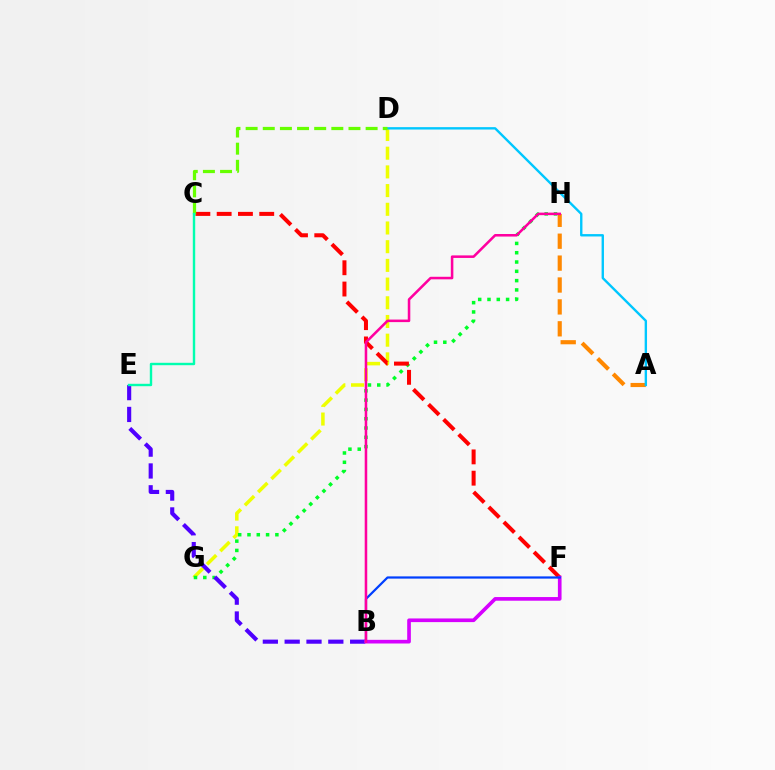{('D', 'G'): [{'color': '#eeff00', 'line_style': 'dashed', 'thickness': 2.54}], ('G', 'H'): [{'color': '#00ff27', 'line_style': 'dotted', 'thickness': 2.53}], ('B', 'E'): [{'color': '#4f00ff', 'line_style': 'dashed', 'thickness': 2.96}], ('A', 'H'): [{'color': '#ff8800', 'line_style': 'dashed', 'thickness': 2.98}], ('C', 'F'): [{'color': '#ff0000', 'line_style': 'dashed', 'thickness': 2.89}], ('A', 'D'): [{'color': '#00c7ff', 'line_style': 'solid', 'thickness': 1.71}], ('B', 'F'): [{'color': '#d600ff', 'line_style': 'solid', 'thickness': 2.64}, {'color': '#003fff', 'line_style': 'solid', 'thickness': 1.6}], ('C', 'D'): [{'color': '#66ff00', 'line_style': 'dashed', 'thickness': 2.33}], ('B', 'H'): [{'color': '#ff00a0', 'line_style': 'solid', 'thickness': 1.83}], ('C', 'E'): [{'color': '#00ffaf', 'line_style': 'solid', 'thickness': 1.73}]}